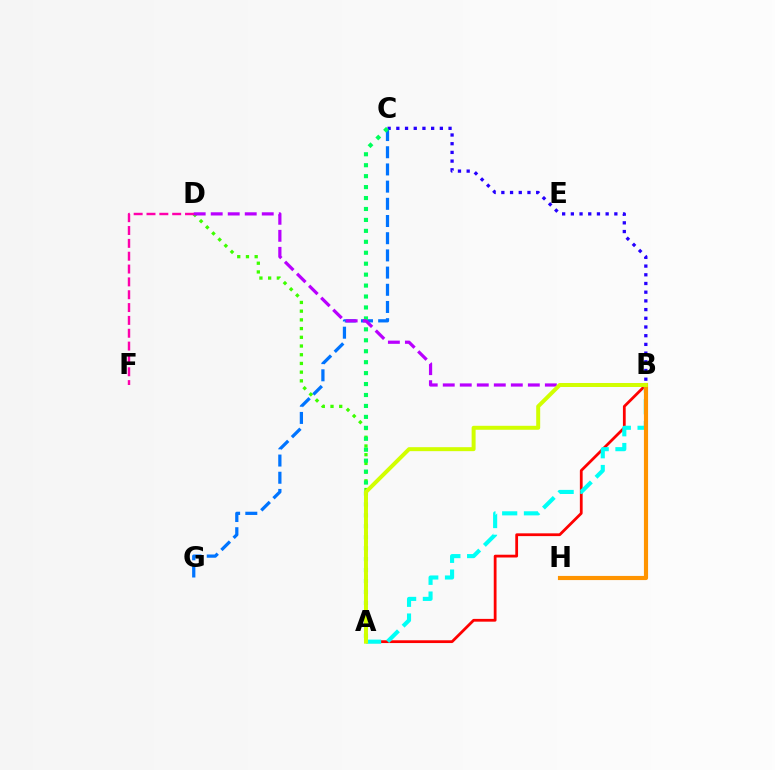{('C', 'G'): [{'color': '#0074ff', 'line_style': 'dashed', 'thickness': 2.34}], ('B', 'C'): [{'color': '#2500ff', 'line_style': 'dotted', 'thickness': 2.36}], ('A', 'D'): [{'color': '#3dff00', 'line_style': 'dotted', 'thickness': 2.37}], ('A', 'B'): [{'color': '#ff0000', 'line_style': 'solid', 'thickness': 2.0}, {'color': '#00fff6', 'line_style': 'dashed', 'thickness': 2.96}, {'color': '#d1ff00', 'line_style': 'solid', 'thickness': 2.86}], ('A', 'C'): [{'color': '#00ff5c', 'line_style': 'dotted', 'thickness': 2.97}], ('B', 'H'): [{'color': '#ff9400', 'line_style': 'solid', 'thickness': 2.99}], ('B', 'D'): [{'color': '#b900ff', 'line_style': 'dashed', 'thickness': 2.31}], ('D', 'F'): [{'color': '#ff00ac', 'line_style': 'dashed', 'thickness': 1.74}]}